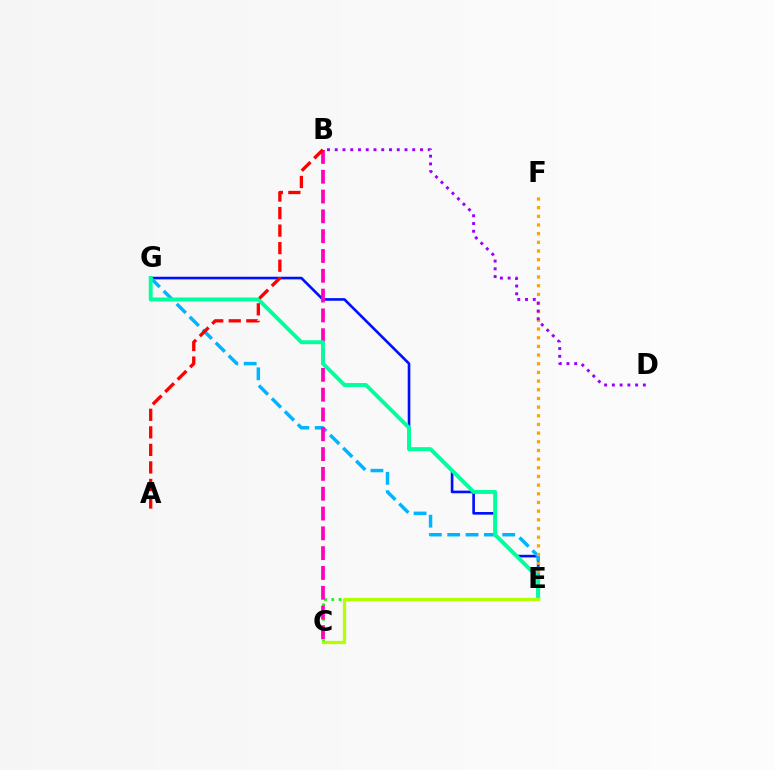{('E', 'G'): [{'color': '#0010ff', 'line_style': 'solid', 'thickness': 1.9}, {'color': '#00b5ff', 'line_style': 'dashed', 'thickness': 2.49}, {'color': '#00ff9d', 'line_style': 'solid', 'thickness': 2.81}], ('C', 'E'): [{'color': '#08ff00', 'line_style': 'dotted', 'thickness': 1.97}, {'color': '#b3ff00', 'line_style': 'solid', 'thickness': 2.36}], ('B', 'C'): [{'color': '#ff00bd', 'line_style': 'dashed', 'thickness': 2.69}], ('E', 'F'): [{'color': '#ffa500', 'line_style': 'dotted', 'thickness': 2.36}], ('A', 'B'): [{'color': '#ff0000', 'line_style': 'dashed', 'thickness': 2.38}], ('B', 'D'): [{'color': '#9b00ff', 'line_style': 'dotted', 'thickness': 2.11}]}